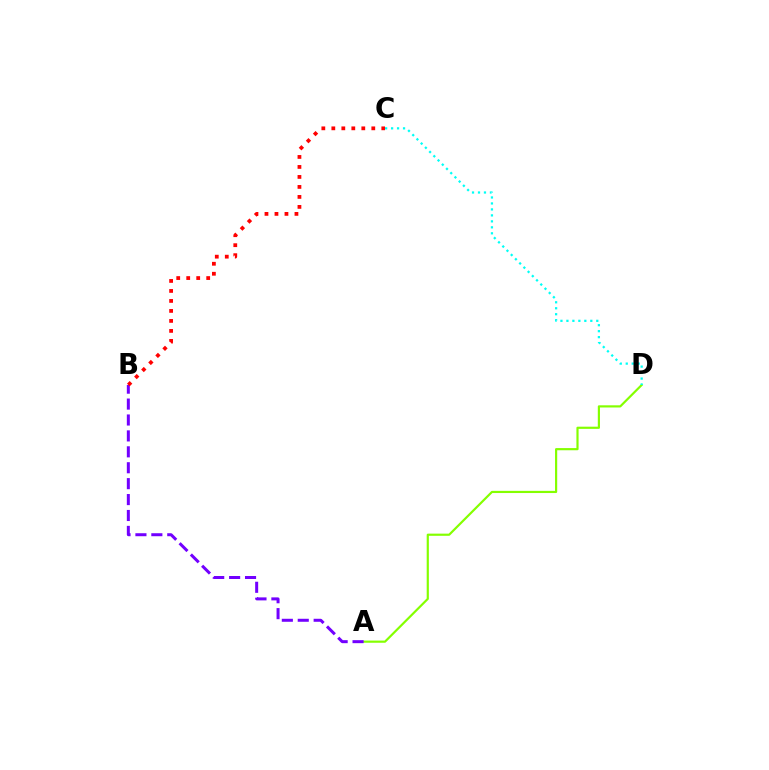{('A', 'D'): [{'color': '#84ff00', 'line_style': 'solid', 'thickness': 1.57}], ('A', 'B'): [{'color': '#7200ff', 'line_style': 'dashed', 'thickness': 2.16}], ('C', 'D'): [{'color': '#00fff6', 'line_style': 'dotted', 'thickness': 1.62}], ('B', 'C'): [{'color': '#ff0000', 'line_style': 'dotted', 'thickness': 2.71}]}